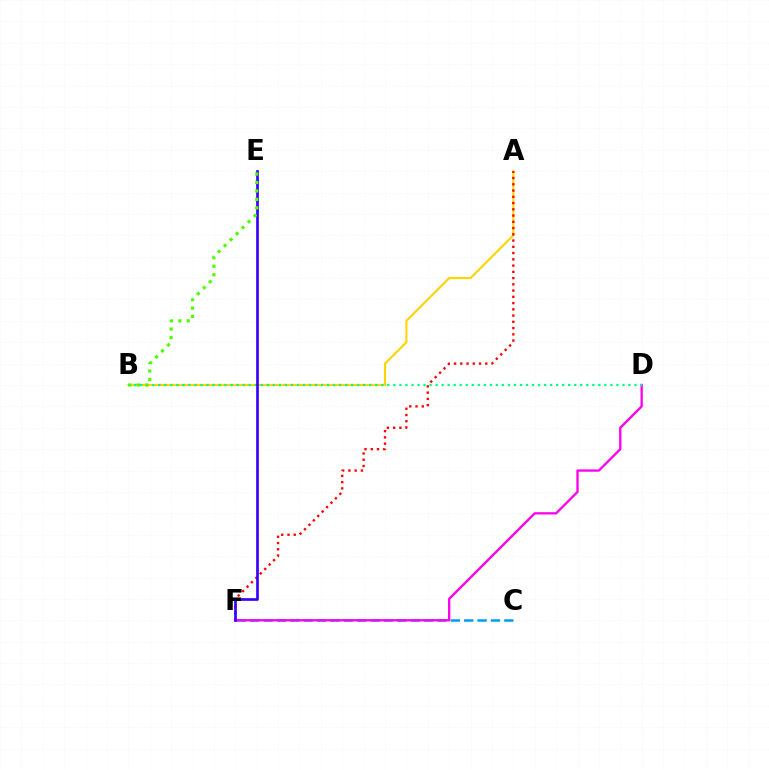{('A', 'B'): [{'color': '#ffd500', 'line_style': 'solid', 'thickness': 1.52}], ('A', 'F'): [{'color': '#ff0000', 'line_style': 'dotted', 'thickness': 1.7}], ('C', 'F'): [{'color': '#009eff', 'line_style': 'dashed', 'thickness': 1.82}], ('D', 'F'): [{'color': '#ff00ed', 'line_style': 'solid', 'thickness': 1.67}], ('B', 'D'): [{'color': '#00ff86', 'line_style': 'dotted', 'thickness': 1.64}], ('E', 'F'): [{'color': '#3700ff', 'line_style': 'solid', 'thickness': 1.94}], ('B', 'E'): [{'color': '#4fff00', 'line_style': 'dotted', 'thickness': 2.3}]}